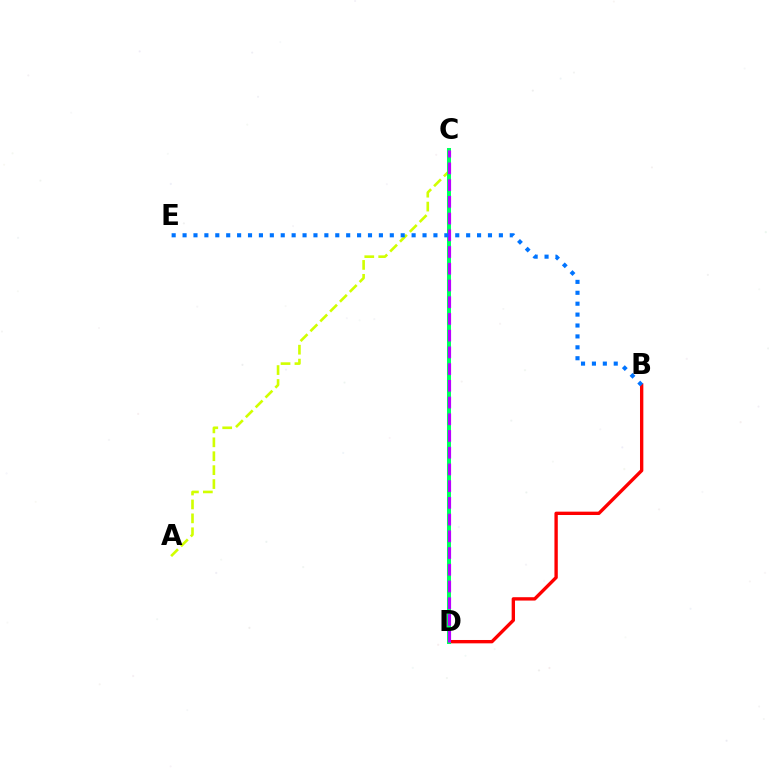{('A', 'C'): [{'color': '#d1ff00', 'line_style': 'dashed', 'thickness': 1.89}], ('B', 'D'): [{'color': '#ff0000', 'line_style': 'solid', 'thickness': 2.41}], ('C', 'D'): [{'color': '#00ff5c', 'line_style': 'solid', 'thickness': 2.89}, {'color': '#b900ff', 'line_style': 'dashed', 'thickness': 2.27}], ('B', 'E'): [{'color': '#0074ff', 'line_style': 'dotted', 'thickness': 2.96}]}